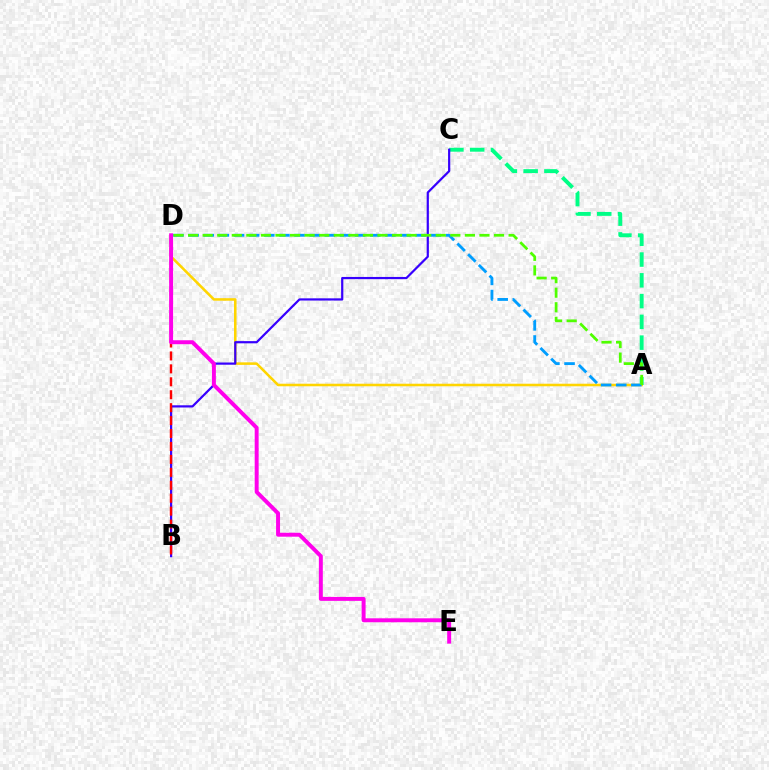{('A', 'C'): [{'color': '#00ff86', 'line_style': 'dashed', 'thickness': 2.82}], ('A', 'D'): [{'color': '#ffd500', 'line_style': 'solid', 'thickness': 1.83}, {'color': '#009eff', 'line_style': 'dashed', 'thickness': 2.06}, {'color': '#4fff00', 'line_style': 'dashed', 'thickness': 1.98}], ('B', 'C'): [{'color': '#3700ff', 'line_style': 'solid', 'thickness': 1.59}], ('B', 'D'): [{'color': '#ff0000', 'line_style': 'dashed', 'thickness': 1.76}], ('D', 'E'): [{'color': '#ff00ed', 'line_style': 'solid', 'thickness': 2.84}]}